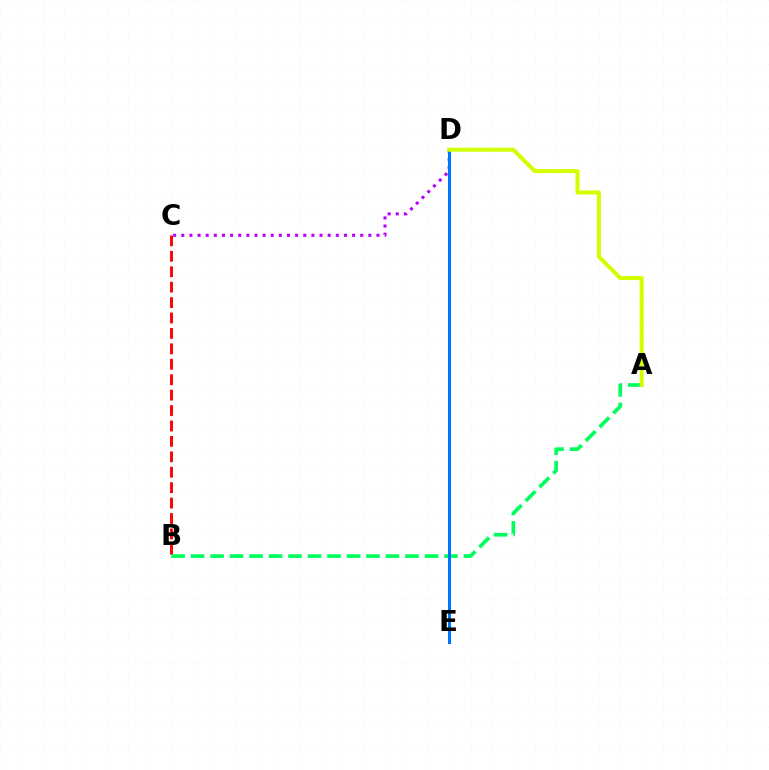{('B', 'C'): [{'color': '#ff0000', 'line_style': 'dashed', 'thickness': 2.1}], ('A', 'B'): [{'color': '#00ff5c', 'line_style': 'dashed', 'thickness': 2.65}], ('C', 'D'): [{'color': '#b900ff', 'line_style': 'dotted', 'thickness': 2.21}], ('D', 'E'): [{'color': '#0074ff', 'line_style': 'solid', 'thickness': 2.19}], ('A', 'D'): [{'color': '#d1ff00', 'line_style': 'solid', 'thickness': 2.9}]}